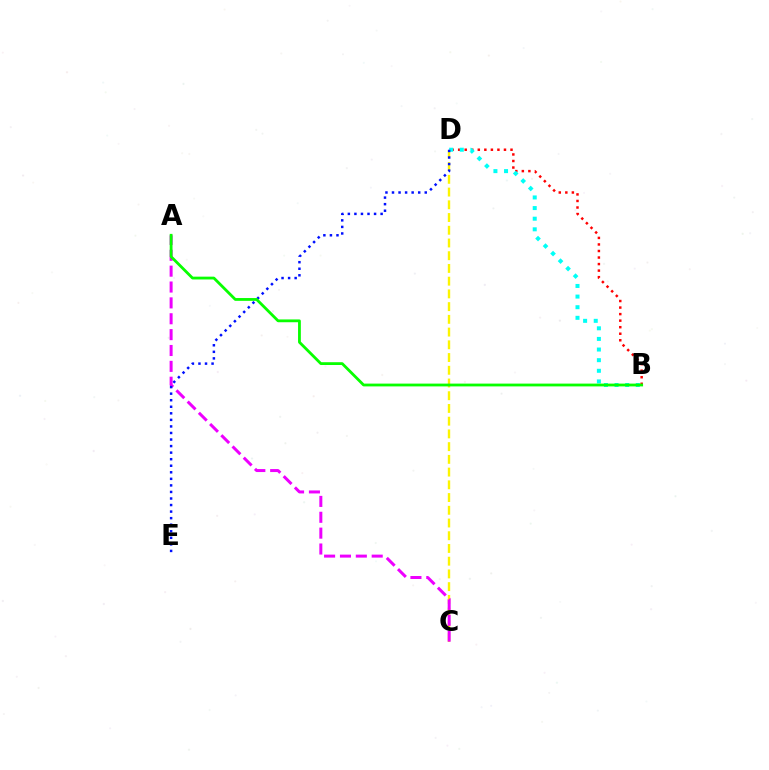{('C', 'D'): [{'color': '#fcf500', 'line_style': 'dashed', 'thickness': 1.73}], ('B', 'D'): [{'color': '#ff0000', 'line_style': 'dotted', 'thickness': 1.78}, {'color': '#00fff6', 'line_style': 'dotted', 'thickness': 2.89}], ('A', 'C'): [{'color': '#ee00ff', 'line_style': 'dashed', 'thickness': 2.16}], ('D', 'E'): [{'color': '#0010ff', 'line_style': 'dotted', 'thickness': 1.78}], ('A', 'B'): [{'color': '#08ff00', 'line_style': 'solid', 'thickness': 2.02}]}